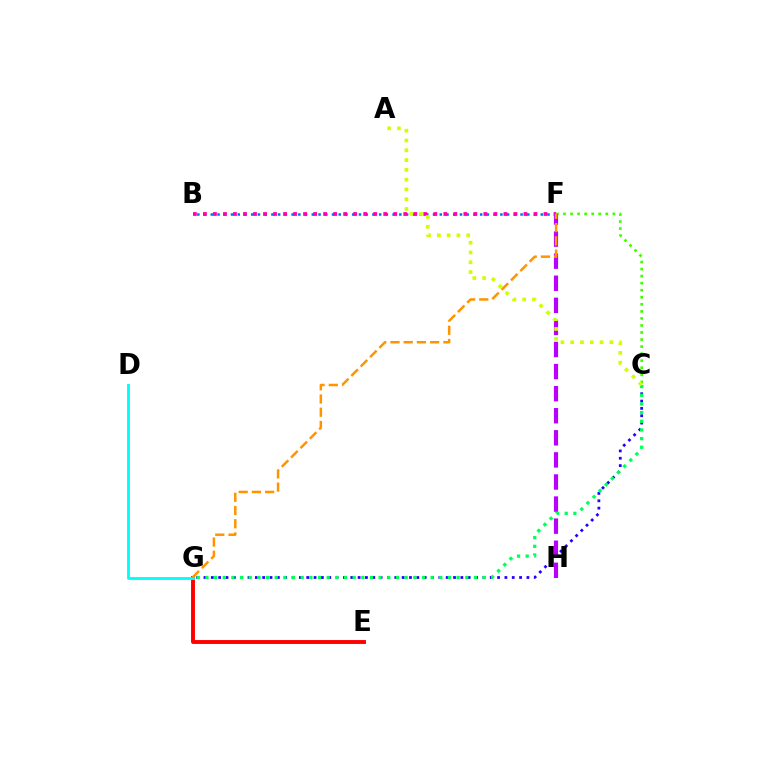{('E', 'G'): [{'color': '#ff0000', 'line_style': 'solid', 'thickness': 2.81}], ('B', 'F'): [{'color': '#0074ff', 'line_style': 'dotted', 'thickness': 1.83}, {'color': '#ff00ac', 'line_style': 'dotted', 'thickness': 2.72}], ('C', 'F'): [{'color': '#3dff00', 'line_style': 'dotted', 'thickness': 1.92}], ('C', 'G'): [{'color': '#2500ff', 'line_style': 'dotted', 'thickness': 1.99}, {'color': '#00ff5c', 'line_style': 'dotted', 'thickness': 2.35}], ('D', 'G'): [{'color': '#00fff6', 'line_style': 'solid', 'thickness': 2.07}], ('F', 'H'): [{'color': '#b900ff', 'line_style': 'dashed', 'thickness': 3.0}], ('F', 'G'): [{'color': '#ff9400', 'line_style': 'dashed', 'thickness': 1.8}], ('A', 'C'): [{'color': '#d1ff00', 'line_style': 'dotted', 'thickness': 2.66}]}